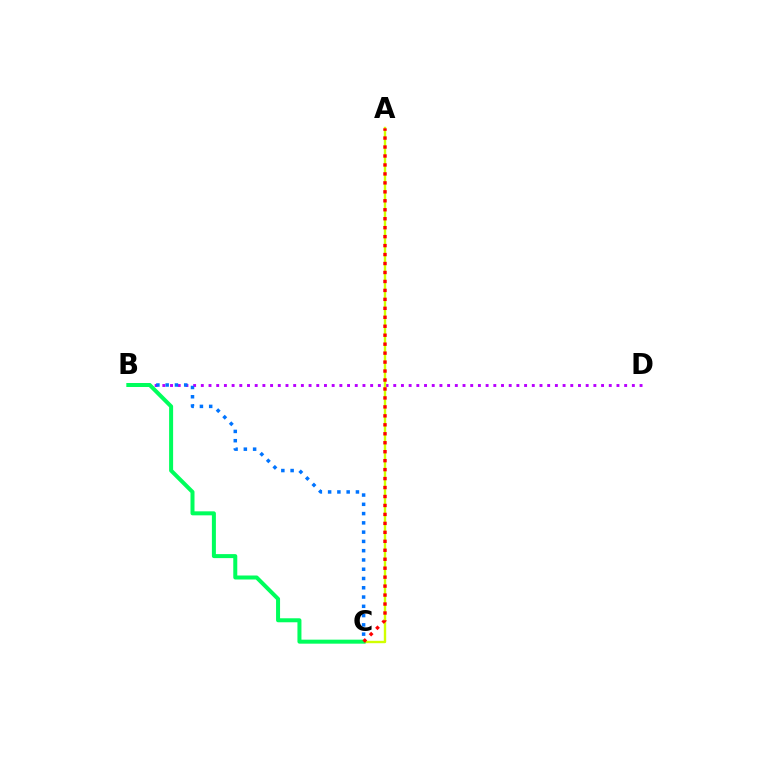{('B', 'D'): [{'color': '#b900ff', 'line_style': 'dotted', 'thickness': 2.09}], ('B', 'C'): [{'color': '#0074ff', 'line_style': 'dotted', 'thickness': 2.52}, {'color': '#00ff5c', 'line_style': 'solid', 'thickness': 2.88}], ('A', 'C'): [{'color': '#d1ff00', 'line_style': 'solid', 'thickness': 1.72}, {'color': '#ff0000', 'line_style': 'dotted', 'thickness': 2.43}]}